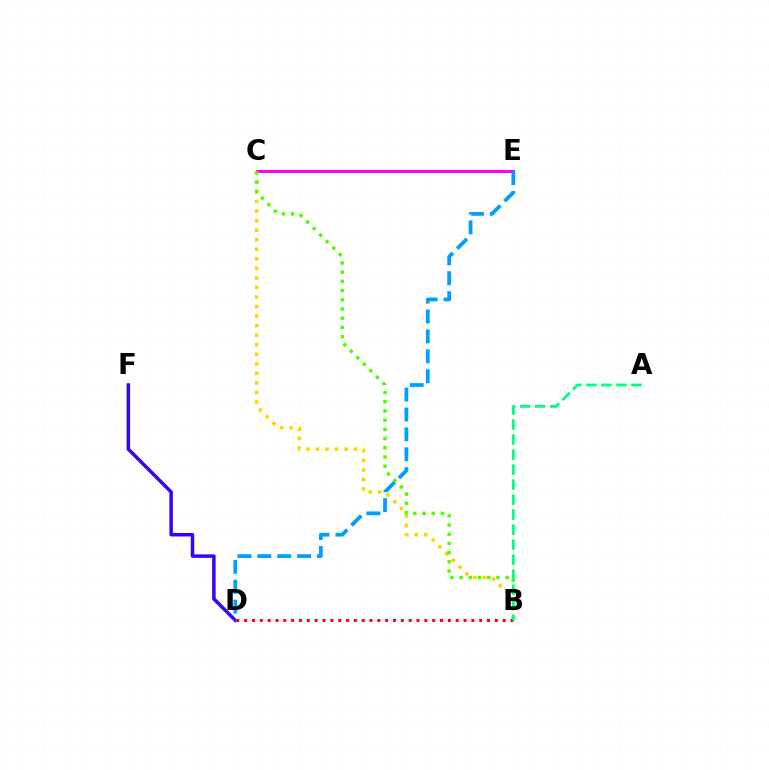{('B', 'C'): [{'color': '#ffd500', 'line_style': 'dotted', 'thickness': 2.59}, {'color': '#4fff00', 'line_style': 'dotted', 'thickness': 2.5}], ('D', 'F'): [{'color': '#3700ff', 'line_style': 'solid', 'thickness': 2.51}], ('C', 'E'): [{'color': '#ff00ed', 'line_style': 'solid', 'thickness': 2.18}], ('D', 'E'): [{'color': '#009eff', 'line_style': 'dashed', 'thickness': 2.7}], ('B', 'D'): [{'color': '#ff0000', 'line_style': 'dotted', 'thickness': 2.13}], ('A', 'B'): [{'color': '#00ff86', 'line_style': 'dashed', 'thickness': 2.04}]}